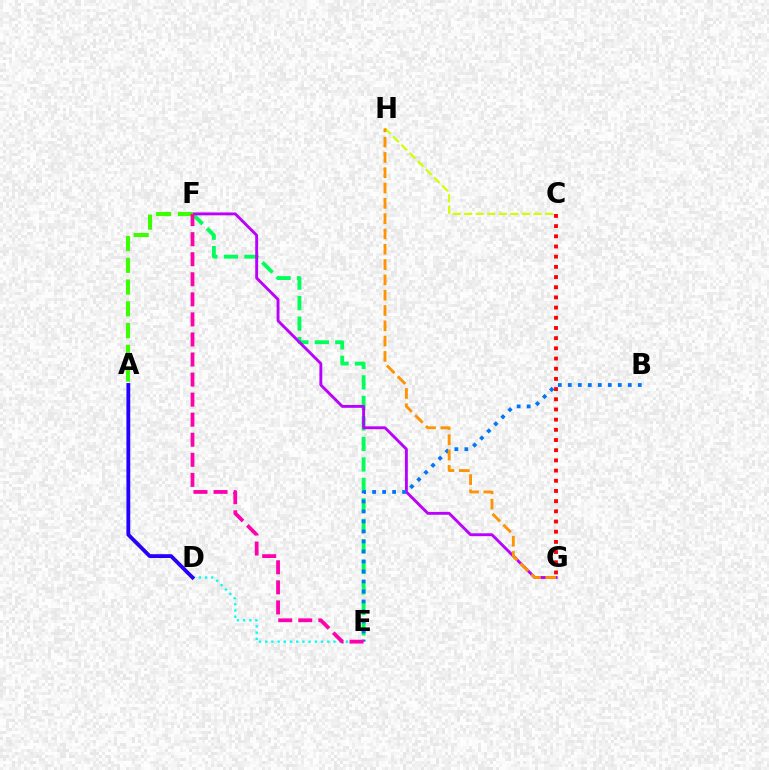{('D', 'E'): [{'color': '#00fff6', 'line_style': 'dotted', 'thickness': 1.69}], ('E', 'F'): [{'color': '#00ff5c', 'line_style': 'dashed', 'thickness': 2.78}, {'color': '#ff00ac', 'line_style': 'dashed', 'thickness': 2.72}], ('A', 'D'): [{'color': '#2500ff', 'line_style': 'solid', 'thickness': 2.75}], ('F', 'G'): [{'color': '#b900ff', 'line_style': 'solid', 'thickness': 2.07}], ('A', 'F'): [{'color': '#3dff00', 'line_style': 'dashed', 'thickness': 2.95}], ('C', 'H'): [{'color': '#d1ff00', 'line_style': 'dashed', 'thickness': 1.57}], ('B', 'E'): [{'color': '#0074ff', 'line_style': 'dotted', 'thickness': 2.72}], ('C', 'G'): [{'color': '#ff0000', 'line_style': 'dotted', 'thickness': 2.77}], ('G', 'H'): [{'color': '#ff9400', 'line_style': 'dashed', 'thickness': 2.08}]}